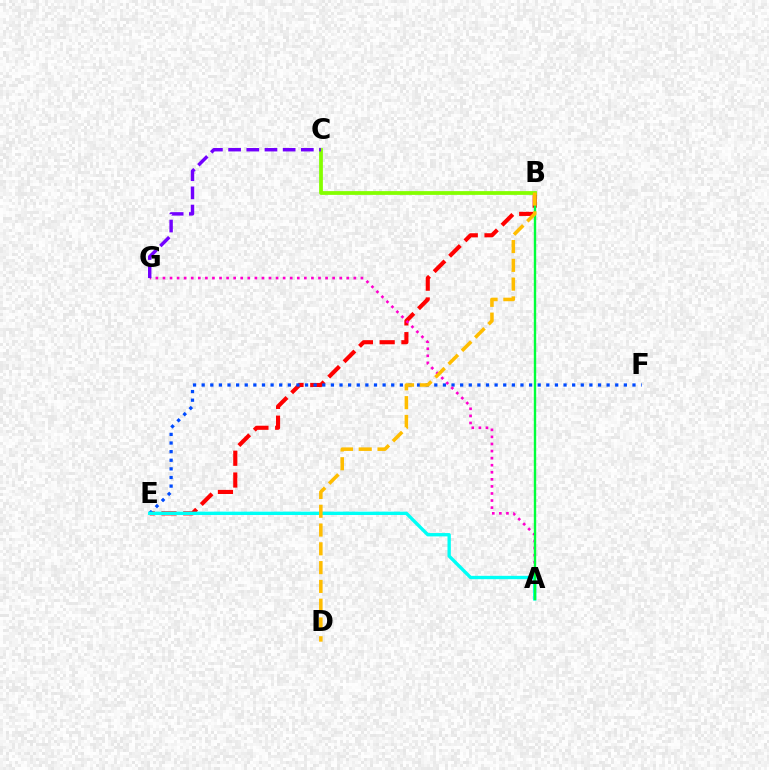{('B', 'E'): [{'color': '#ff0000', 'line_style': 'dashed', 'thickness': 2.96}], ('E', 'F'): [{'color': '#004bff', 'line_style': 'dotted', 'thickness': 2.34}], ('A', 'G'): [{'color': '#ff00cf', 'line_style': 'dotted', 'thickness': 1.92}], ('A', 'E'): [{'color': '#00fff6', 'line_style': 'solid', 'thickness': 2.41}], ('A', 'B'): [{'color': '#00ff39', 'line_style': 'solid', 'thickness': 1.72}], ('B', 'C'): [{'color': '#84ff00', 'line_style': 'solid', 'thickness': 2.71}], ('B', 'D'): [{'color': '#ffbd00', 'line_style': 'dashed', 'thickness': 2.55}], ('C', 'G'): [{'color': '#7200ff', 'line_style': 'dashed', 'thickness': 2.47}]}